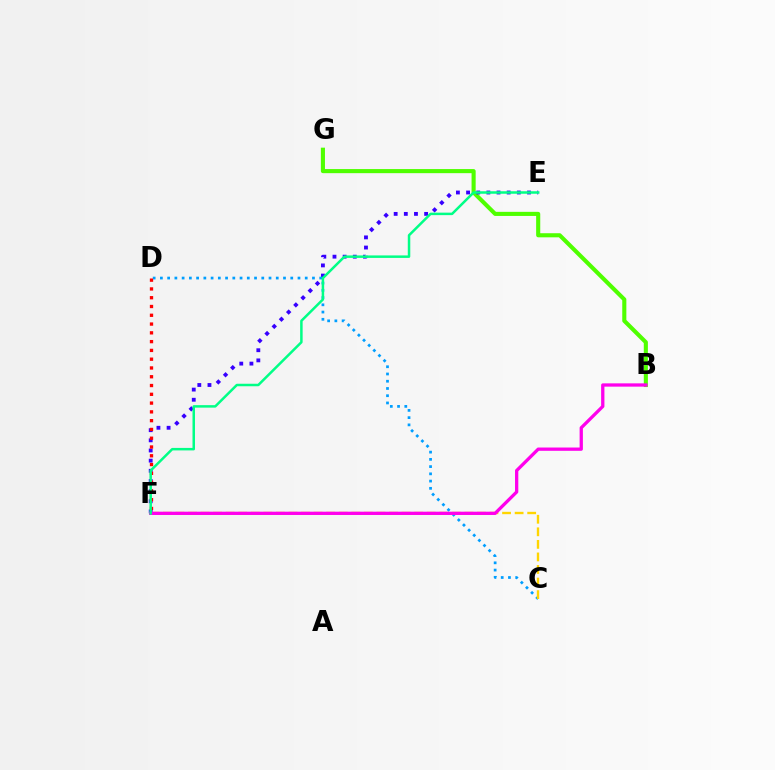{('B', 'G'): [{'color': '#4fff00', 'line_style': 'solid', 'thickness': 2.95}], ('E', 'F'): [{'color': '#3700ff', 'line_style': 'dotted', 'thickness': 2.76}, {'color': '#00ff86', 'line_style': 'solid', 'thickness': 1.8}], ('C', 'D'): [{'color': '#009eff', 'line_style': 'dotted', 'thickness': 1.97}], ('C', 'F'): [{'color': '#ffd500', 'line_style': 'dashed', 'thickness': 1.71}], ('B', 'F'): [{'color': '#ff00ed', 'line_style': 'solid', 'thickness': 2.37}], ('D', 'F'): [{'color': '#ff0000', 'line_style': 'dotted', 'thickness': 2.39}]}